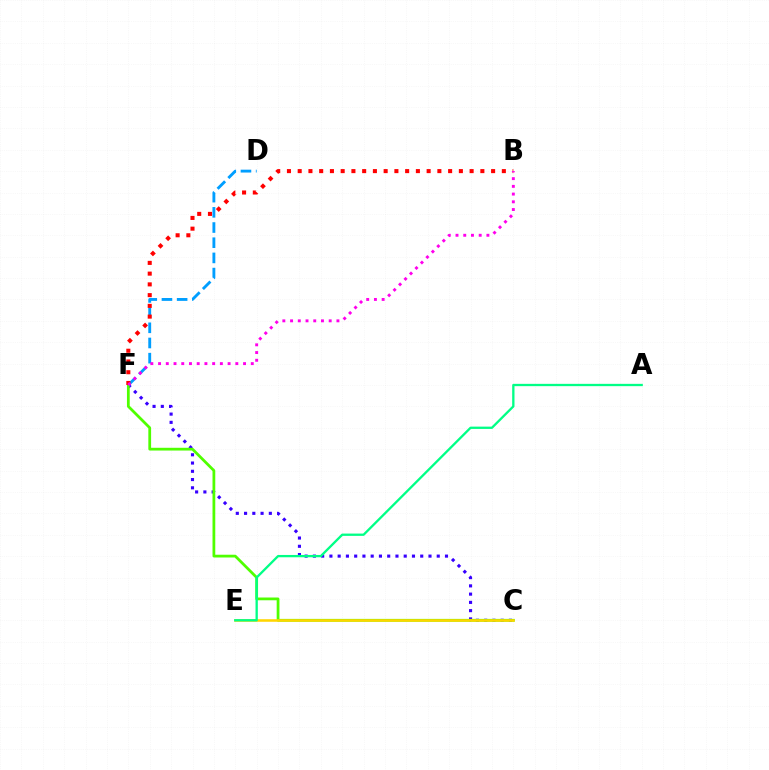{('C', 'F'): [{'color': '#3700ff', 'line_style': 'dotted', 'thickness': 2.24}, {'color': '#4fff00', 'line_style': 'solid', 'thickness': 1.99}], ('D', 'F'): [{'color': '#009eff', 'line_style': 'dashed', 'thickness': 2.06}], ('C', 'E'): [{'color': '#ffd500', 'line_style': 'solid', 'thickness': 1.84}], ('B', 'F'): [{'color': '#ff0000', 'line_style': 'dotted', 'thickness': 2.92}, {'color': '#ff00ed', 'line_style': 'dotted', 'thickness': 2.1}], ('A', 'E'): [{'color': '#00ff86', 'line_style': 'solid', 'thickness': 1.66}]}